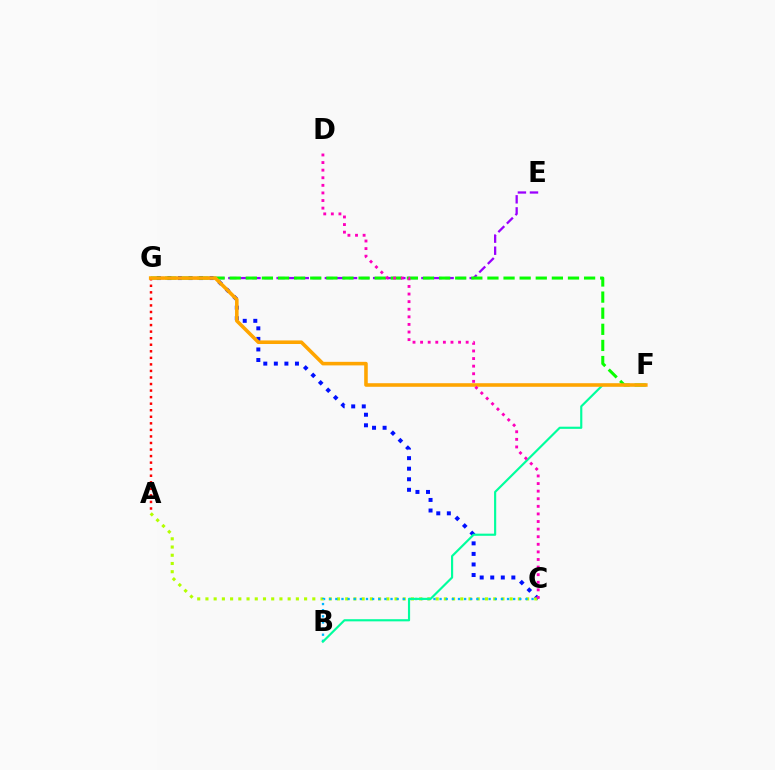{('E', 'G'): [{'color': '#9b00ff', 'line_style': 'dashed', 'thickness': 1.64}], ('C', 'G'): [{'color': '#0010ff', 'line_style': 'dotted', 'thickness': 2.87}], ('F', 'G'): [{'color': '#08ff00', 'line_style': 'dashed', 'thickness': 2.19}, {'color': '#ffa500', 'line_style': 'solid', 'thickness': 2.57}], ('A', 'C'): [{'color': '#b3ff00', 'line_style': 'dotted', 'thickness': 2.23}], ('B', 'C'): [{'color': '#00b5ff', 'line_style': 'dotted', 'thickness': 1.67}], ('B', 'F'): [{'color': '#00ff9d', 'line_style': 'solid', 'thickness': 1.55}], ('A', 'G'): [{'color': '#ff0000', 'line_style': 'dotted', 'thickness': 1.78}], ('C', 'D'): [{'color': '#ff00bd', 'line_style': 'dotted', 'thickness': 2.06}]}